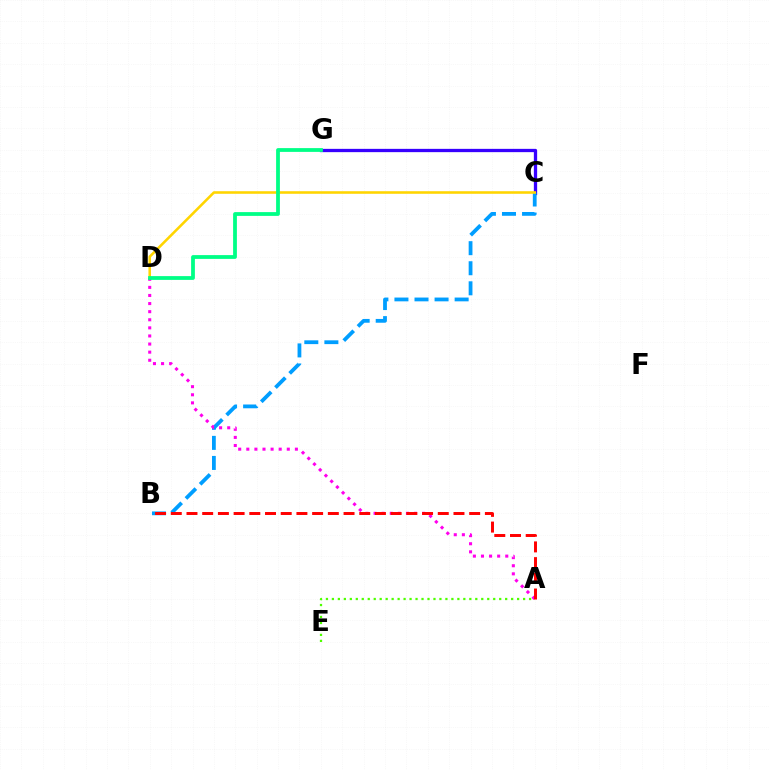{('C', 'G'): [{'color': '#3700ff', 'line_style': 'solid', 'thickness': 2.37}], ('B', 'C'): [{'color': '#009eff', 'line_style': 'dashed', 'thickness': 2.73}], ('C', 'D'): [{'color': '#ffd500', 'line_style': 'solid', 'thickness': 1.85}], ('A', 'E'): [{'color': '#4fff00', 'line_style': 'dotted', 'thickness': 1.62}], ('A', 'D'): [{'color': '#ff00ed', 'line_style': 'dotted', 'thickness': 2.2}], ('A', 'B'): [{'color': '#ff0000', 'line_style': 'dashed', 'thickness': 2.13}], ('D', 'G'): [{'color': '#00ff86', 'line_style': 'solid', 'thickness': 2.72}]}